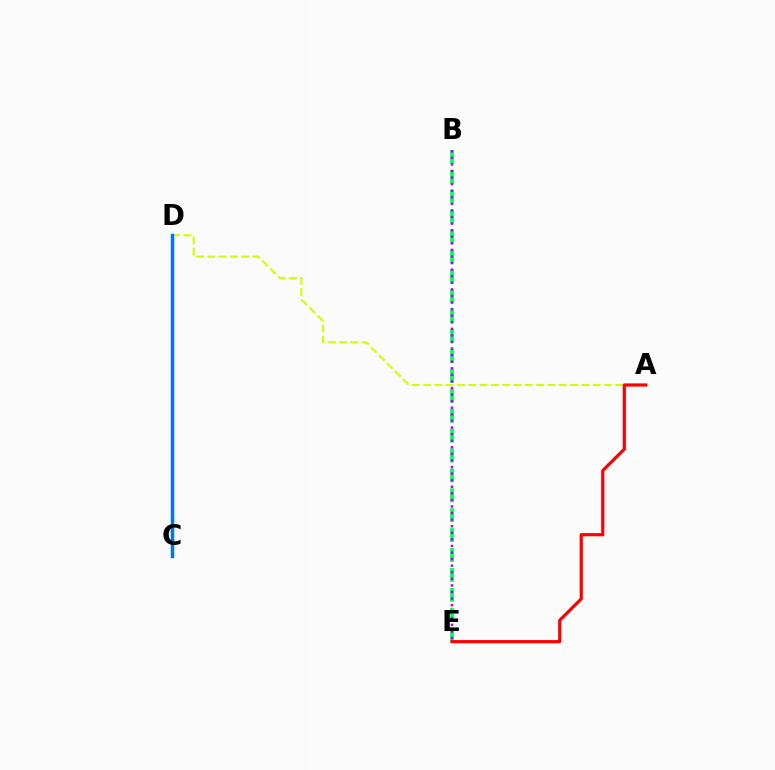{('A', 'D'): [{'color': '#d1ff00', 'line_style': 'dashed', 'thickness': 1.54}], ('C', 'D'): [{'color': '#0074ff', 'line_style': 'solid', 'thickness': 2.51}], ('B', 'E'): [{'color': '#00ff5c', 'line_style': 'dashed', 'thickness': 2.7}, {'color': '#b900ff', 'line_style': 'dotted', 'thickness': 1.79}], ('A', 'E'): [{'color': '#ff0000', 'line_style': 'solid', 'thickness': 2.29}]}